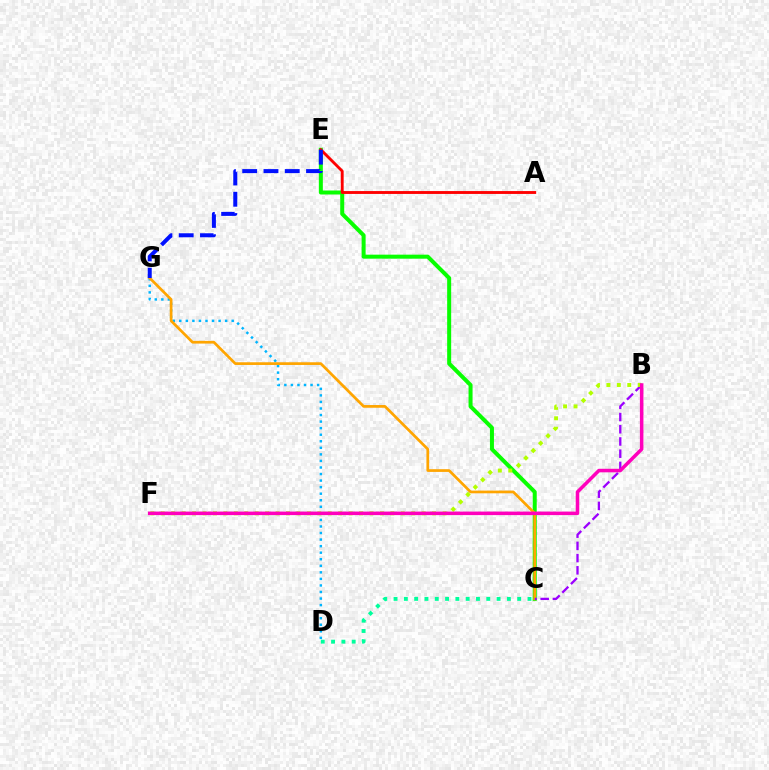{('C', 'E'): [{'color': '#08ff00', 'line_style': 'solid', 'thickness': 2.88}], ('A', 'E'): [{'color': '#ff0000', 'line_style': 'solid', 'thickness': 2.06}], ('D', 'G'): [{'color': '#00b5ff', 'line_style': 'dotted', 'thickness': 1.78}], ('C', 'G'): [{'color': '#ffa500', 'line_style': 'solid', 'thickness': 1.95}], ('E', 'G'): [{'color': '#0010ff', 'line_style': 'dashed', 'thickness': 2.89}], ('B', 'C'): [{'color': '#9b00ff', 'line_style': 'dashed', 'thickness': 1.66}], ('B', 'F'): [{'color': '#b3ff00', 'line_style': 'dotted', 'thickness': 2.84}, {'color': '#ff00bd', 'line_style': 'solid', 'thickness': 2.55}], ('C', 'D'): [{'color': '#00ff9d', 'line_style': 'dotted', 'thickness': 2.8}]}